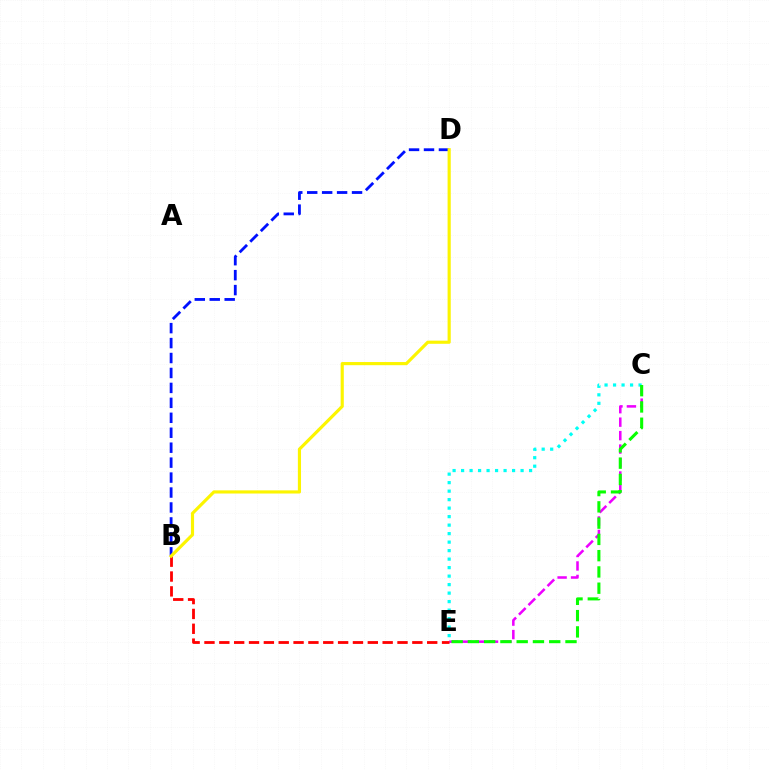{('C', 'E'): [{'color': '#ee00ff', 'line_style': 'dashed', 'thickness': 1.83}, {'color': '#00fff6', 'line_style': 'dotted', 'thickness': 2.31}, {'color': '#08ff00', 'line_style': 'dashed', 'thickness': 2.21}], ('B', 'D'): [{'color': '#0010ff', 'line_style': 'dashed', 'thickness': 2.03}, {'color': '#fcf500', 'line_style': 'solid', 'thickness': 2.27}], ('B', 'E'): [{'color': '#ff0000', 'line_style': 'dashed', 'thickness': 2.02}]}